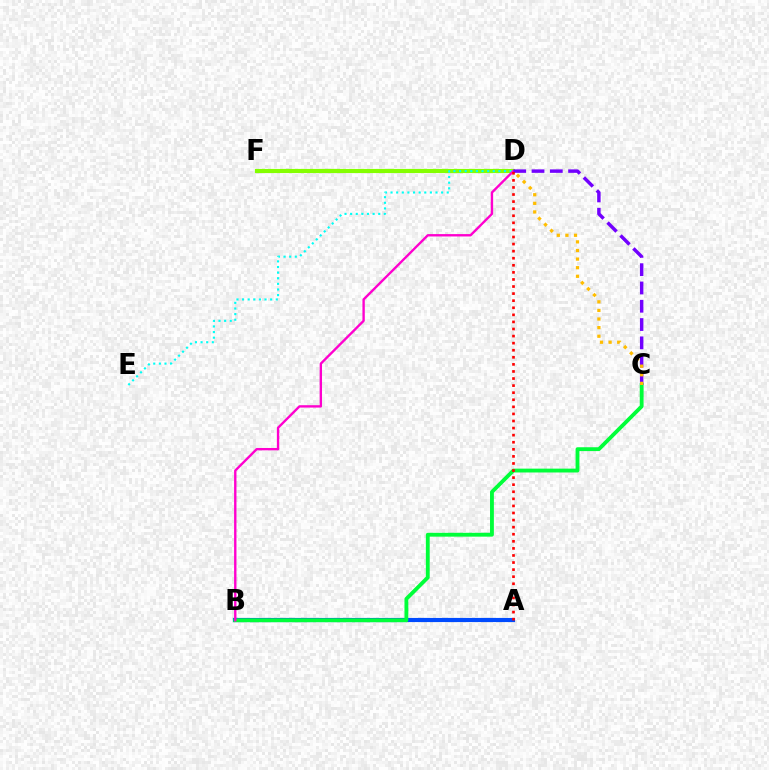{('D', 'F'): [{'color': '#84ff00', 'line_style': 'solid', 'thickness': 2.98}], ('A', 'B'): [{'color': '#004bff', 'line_style': 'solid', 'thickness': 2.98}], ('D', 'E'): [{'color': '#00fff6', 'line_style': 'dotted', 'thickness': 1.53}], ('B', 'C'): [{'color': '#00ff39', 'line_style': 'solid', 'thickness': 2.77}], ('B', 'D'): [{'color': '#ff00cf', 'line_style': 'solid', 'thickness': 1.71}], ('C', 'D'): [{'color': '#7200ff', 'line_style': 'dashed', 'thickness': 2.48}, {'color': '#ffbd00', 'line_style': 'dotted', 'thickness': 2.34}], ('A', 'D'): [{'color': '#ff0000', 'line_style': 'dotted', 'thickness': 1.92}]}